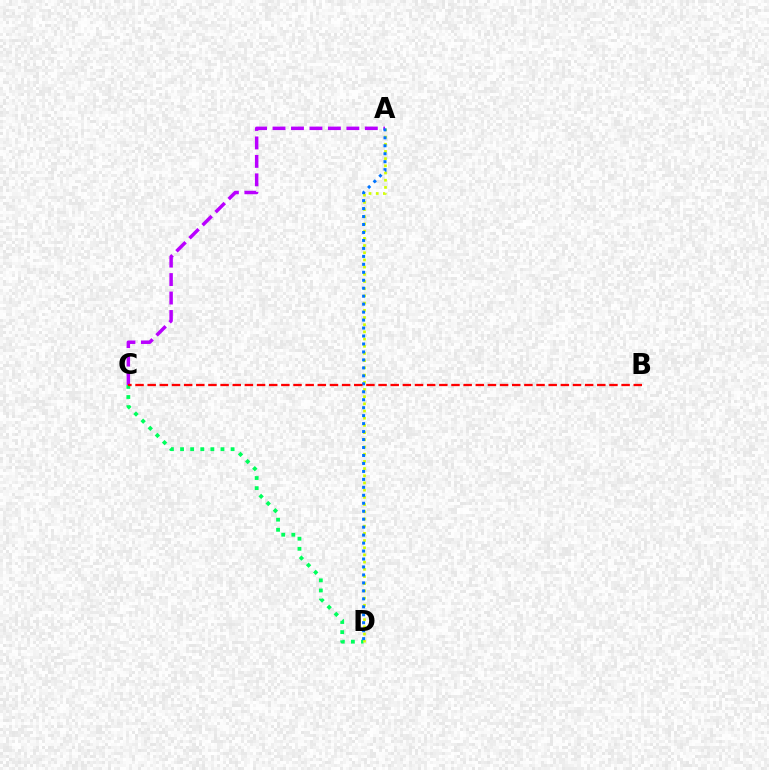{('C', 'D'): [{'color': '#00ff5c', 'line_style': 'dotted', 'thickness': 2.75}], ('A', 'D'): [{'color': '#d1ff00', 'line_style': 'dotted', 'thickness': 1.95}, {'color': '#0074ff', 'line_style': 'dotted', 'thickness': 2.16}], ('A', 'C'): [{'color': '#b900ff', 'line_style': 'dashed', 'thickness': 2.51}], ('B', 'C'): [{'color': '#ff0000', 'line_style': 'dashed', 'thickness': 1.65}]}